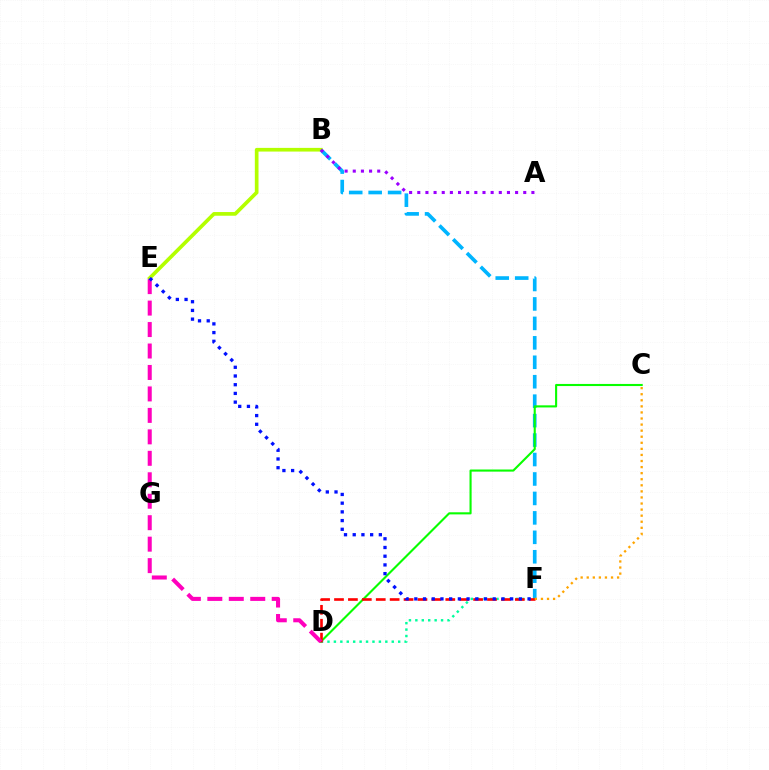{('B', 'F'): [{'color': '#00b5ff', 'line_style': 'dashed', 'thickness': 2.64}], ('C', 'D'): [{'color': '#08ff00', 'line_style': 'solid', 'thickness': 1.52}], ('D', 'F'): [{'color': '#00ff9d', 'line_style': 'dotted', 'thickness': 1.75}, {'color': '#ff0000', 'line_style': 'dashed', 'thickness': 1.89}], ('B', 'E'): [{'color': '#b3ff00', 'line_style': 'solid', 'thickness': 2.65}], ('D', 'E'): [{'color': '#ff00bd', 'line_style': 'dashed', 'thickness': 2.92}], ('A', 'B'): [{'color': '#9b00ff', 'line_style': 'dotted', 'thickness': 2.21}], ('C', 'F'): [{'color': '#ffa500', 'line_style': 'dotted', 'thickness': 1.65}], ('E', 'F'): [{'color': '#0010ff', 'line_style': 'dotted', 'thickness': 2.37}]}